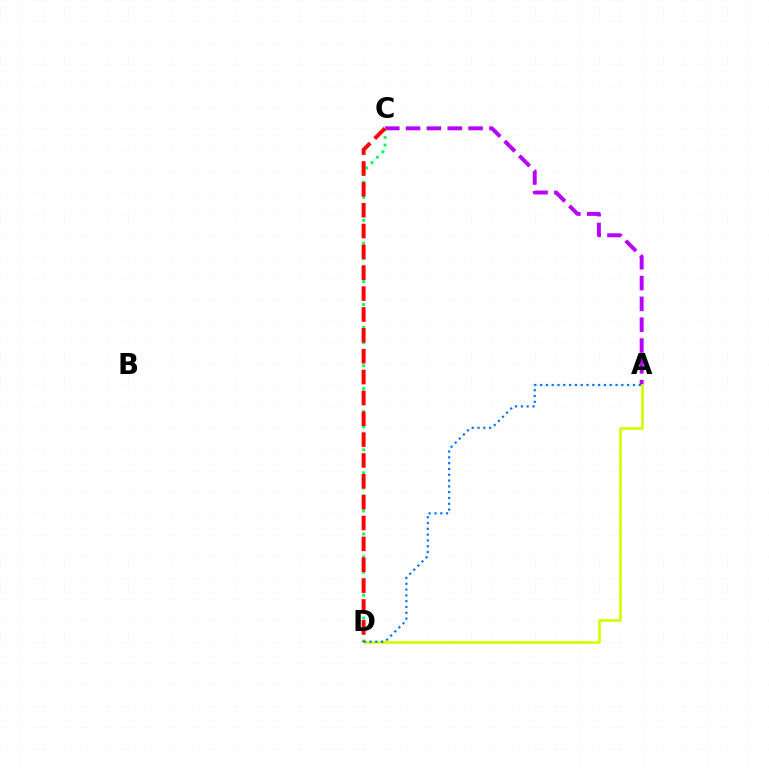{('A', 'C'): [{'color': '#b900ff', 'line_style': 'dashed', 'thickness': 2.83}], ('C', 'D'): [{'color': '#00ff5c', 'line_style': 'dotted', 'thickness': 2.08}, {'color': '#ff0000', 'line_style': 'dashed', 'thickness': 2.83}], ('A', 'D'): [{'color': '#d1ff00', 'line_style': 'solid', 'thickness': 1.92}, {'color': '#0074ff', 'line_style': 'dotted', 'thickness': 1.58}]}